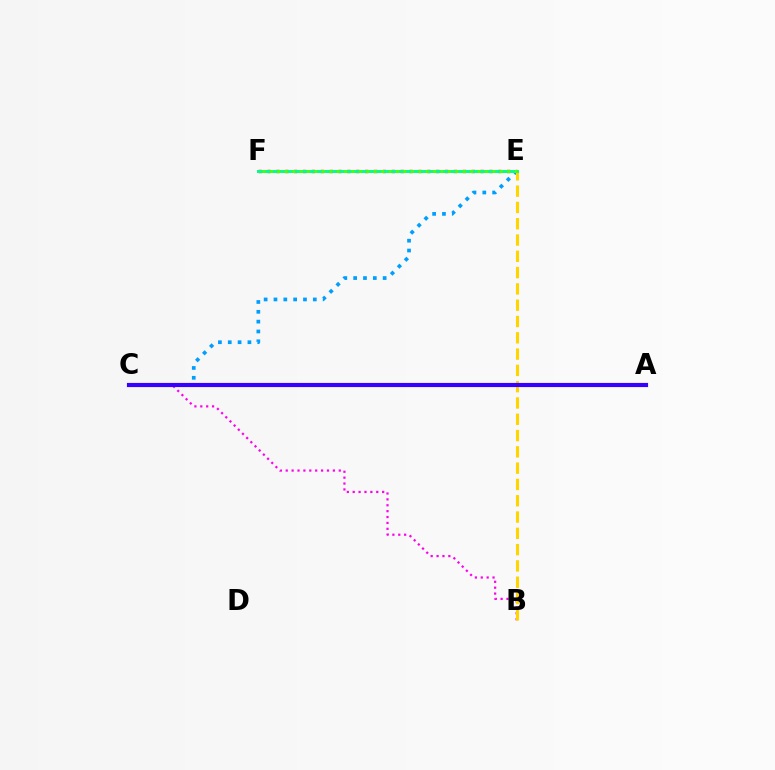{('B', 'C'): [{'color': '#ff00ed', 'line_style': 'dotted', 'thickness': 1.6}], ('C', 'E'): [{'color': '#009eff', 'line_style': 'dotted', 'thickness': 2.67}], ('E', 'F'): [{'color': '#ff0000', 'line_style': 'dotted', 'thickness': 2.41}, {'color': '#00ff86', 'line_style': 'solid', 'thickness': 2.13}, {'color': '#4fff00', 'line_style': 'dotted', 'thickness': 2.01}], ('B', 'E'): [{'color': '#ffd500', 'line_style': 'dashed', 'thickness': 2.21}], ('A', 'C'): [{'color': '#3700ff', 'line_style': 'solid', 'thickness': 2.99}]}